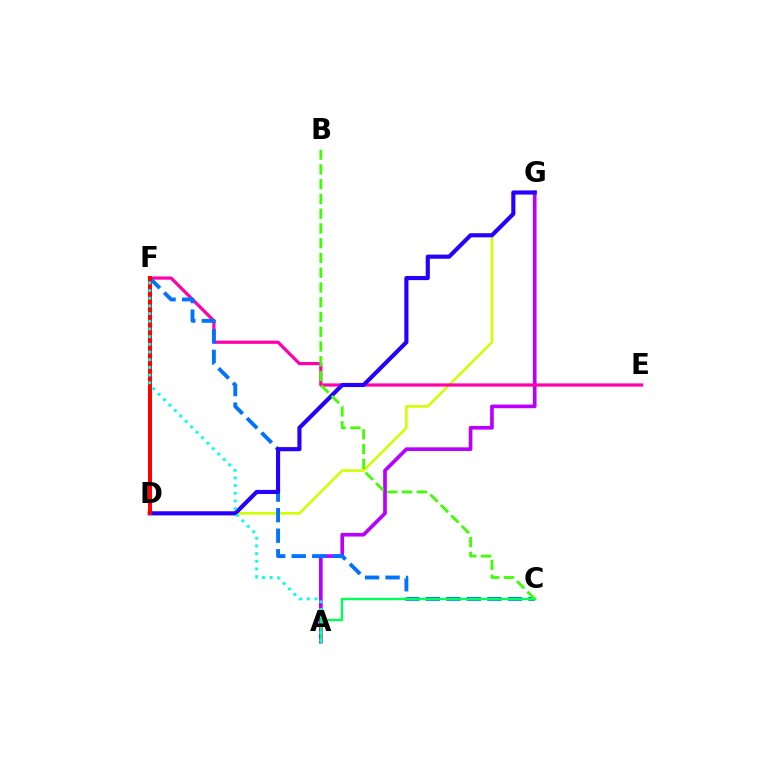{('D', 'F'): [{'color': '#ff9400', 'line_style': 'solid', 'thickness': 2.6}, {'color': '#ff0000', 'line_style': 'solid', 'thickness': 2.85}], ('D', 'G'): [{'color': '#d1ff00', 'line_style': 'solid', 'thickness': 1.89}, {'color': '#2500ff', 'line_style': 'solid', 'thickness': 2.97}], ('A', 'G'): [{'color': '#b900ff', 'line_style': 'solid', 'thickness': 2.64}], ('E', 'F'): [{'color': '#ff00ac', 'line_style': 'solid', 'thickness': 2.31}], ('C', 'F'): [{'color': '#0074ff', 'line_style': 'dashed', 'thickness': 2.79}], ('A', 'C'): [{'color': '#00ff5c', 'line_style': 'solid', 'thickness': 1.71}], ('B', 'C'): [{'color': '#3dff00', 'line_style': 'dashed', 'thickness': 2.0}], ('A', 'F'): [{'color': '#00fff6', 'line_style': 'dotted', 'thickness': 2.09}]}